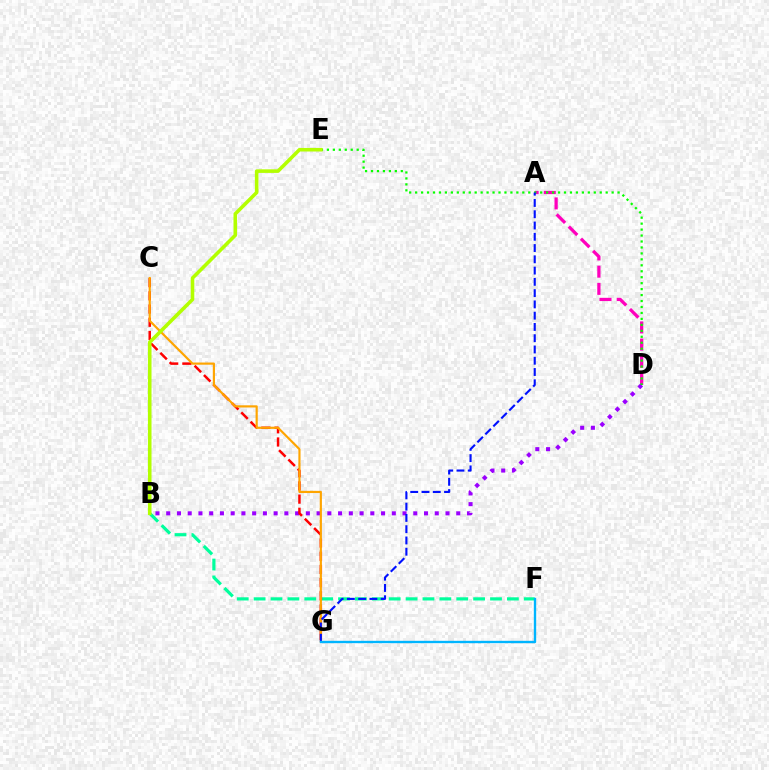{('A', 'D'): [{'color': '#ff00bd', 'line_style': 'dashed', 'thickness': 2.34}], ('B', 'F'): [{'color': '#00ff9d', 'line_style': 'dashed', 'thickness': 2.29}], ('B', 'D'): [{'color': '#9b00ff', 'line_style': 'dotted', 'thickness': 2.92}], ('C', 'G'): [{'color': '#ff0000', 'line_style': 'dashed', 'thickness': 1.79}, {'color': '#ffa500', 'line_style': 'solid', 'thickness': 1.57}], ('D', 'E'): [{'color': '#08ff00', 'line_style': 'dotted', 'thickness': 1.62}], ('A', 'G'): [{'color': '#0010ff', 'line_style': 'dashed', 'thickness': 1.53}], ('B', 'E'): [{'color': '#b3ff00', 'line_style': 'solid', 'thickness': 2.57}], ('F', 'G'): [{'color': '#00b5ff', 'line_style': 'solid', 'thickness': 1.7}]}